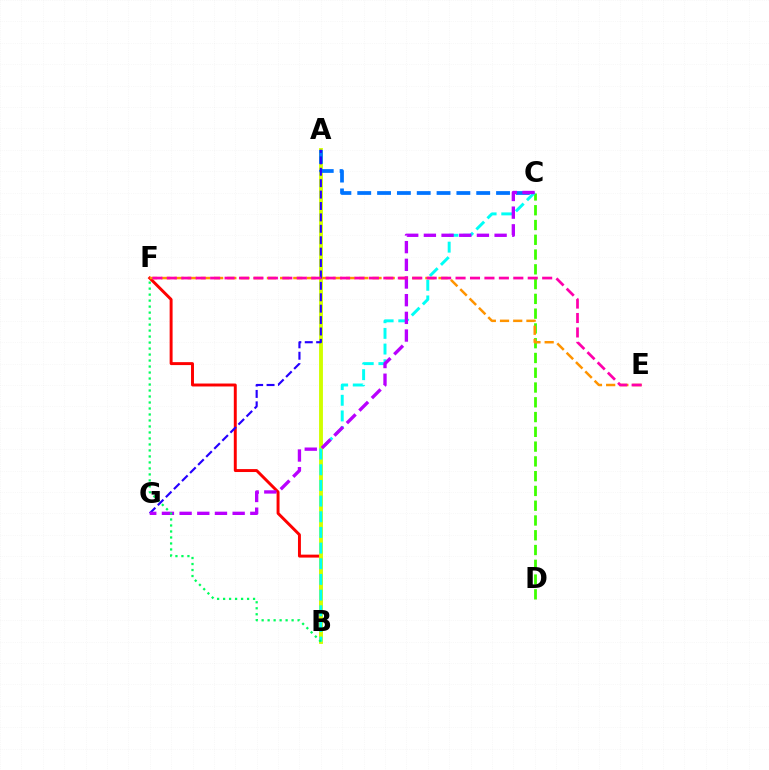{('B', 'F'): [{'color': '#ff0000', 'line_style': 'solid', 'thickness': 2.12}, {'color': '#00ff5c', 'line_style': 'dotted', 'thickness': 1.63}], ('A', 'B'): [{'color': '#d1ff00', 'line_style': 'solid', 'thickness': 2.79}], ('C', 'D'): [{'color': '#3dff00', 'line_style': 'dashed', 'thickness': 2.01}], ('E', 'F'): [{'color': '#ff9400', 'line_style': 'dashed', 'thickness': 1.79}, {'color': '#ff00ac', 'line_style': 'dashed', 'thickness': 1.96}], ('A', 'C'): [{'color': '#0074ff', 'line_style': 'dashed', 'thickness': 2.69}], ('A', 'G'): [{'color': '#2500ff', 'line_style': 'dashed', 'thickness': 1.55}], ('B', 'C'): [{'color': '#00fff6', 'line_style': 'dashed', 'thickness': 2.13}], ('C', 'G'): [{'color': '#b900ff', 'line_style': 'dashed', 'thickness': 2.4}]}